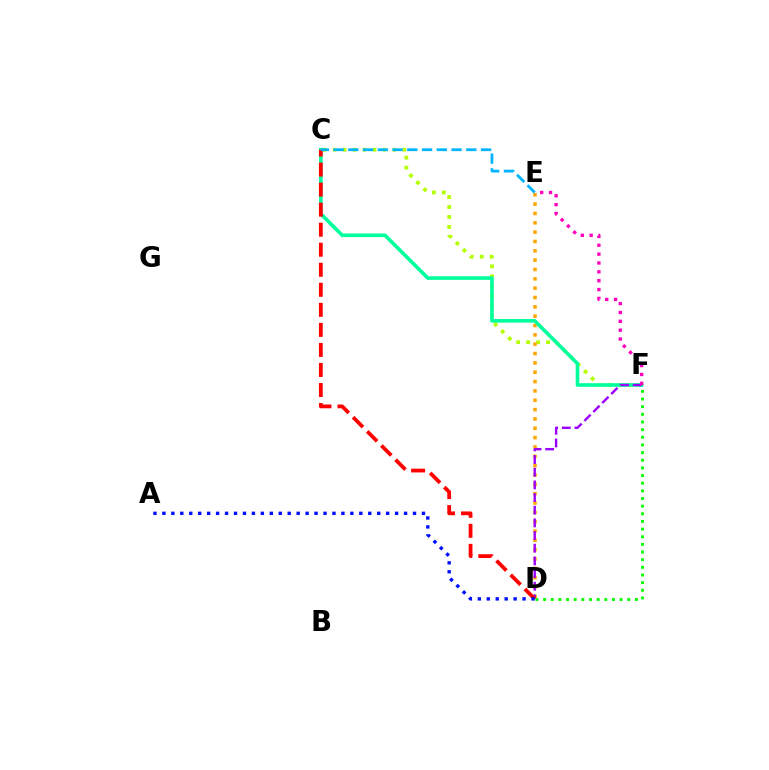{('C', 'F'): [{'color': '#b3ff00', 'line_style': 'dotted', 'thickness': 2.7}, {'color': '#00ff9d', 'line_style': 'solid', 'thickness': 2.61}], ('D', 'E'): [{'color': '#ffa500', 'line_style': 'dotted', 'thickness': 2.54}], ('D', 'F'): [{'color': '#9b00ff', 'line_style': 'dashed', 'thickness': 1.72}, {'color': '#08ff00', 'line_style': 'dotted', 'thickness': 2.08}], ('C', 'D'): [{'color': '#ff0000', 'line_style': 'dashed', 'thickness': 2.72}], ('A', 'D'): [{'color': '#0010ff', 'line_style': 'dotted', 'thickness': 2.43}], ('C', 'E'): [{'color': '#00b5ff', 'line_style': 'dashed', 'thickness': 2.0}], ('E', 'F'): [{'color': '#ff00bd', 'line_style': 'dotted', 'thickness': 2.41}]}